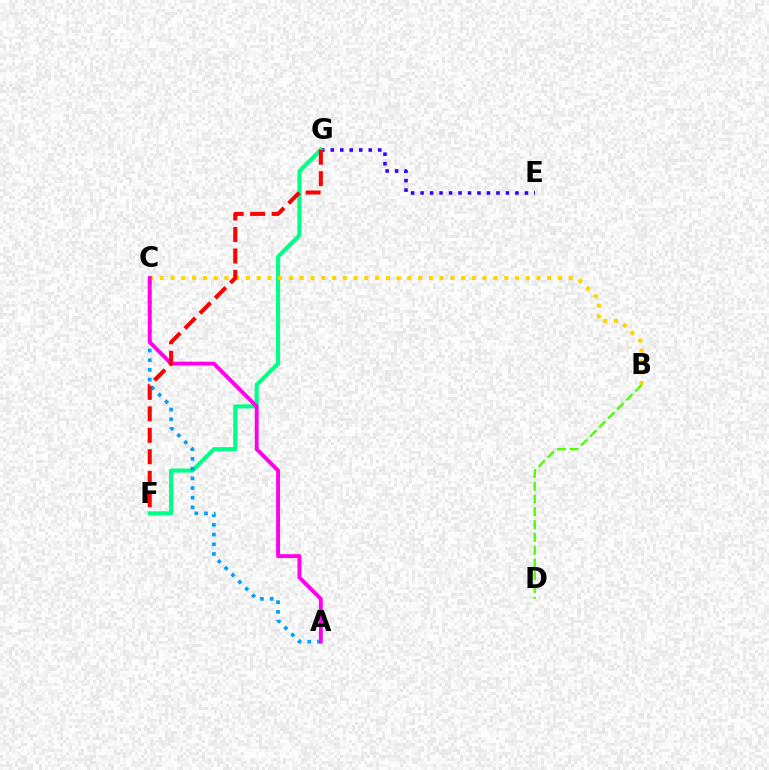{('E', 'G'): [{'color': '#3700ff', 'line_style': 'dotted', 'thickness': 2.58}], ('F', 'G'): [{'color': '#00ff86', 'line_style': 'solid', 'thickness': 2.94}, {'color': '#ff0000', 'line_style': 'dashed', 'thickness': 2.92}], ('B', 'C'): [{'color': '#ffd500', 'line_style': 'dotted', 'thickness': 2.92}], ('B', 'D'): [{'color': '#4fff00', 'line_style': 'dashed', 'thickness': 1.74}], ('A', 'C'): [{'color': '#009eff', 'line_style': 'dotted', 'thickness': 2.64}, {'color': '#ff00ed', 'line_style': 'solid', 'thickness': 2.8}]}